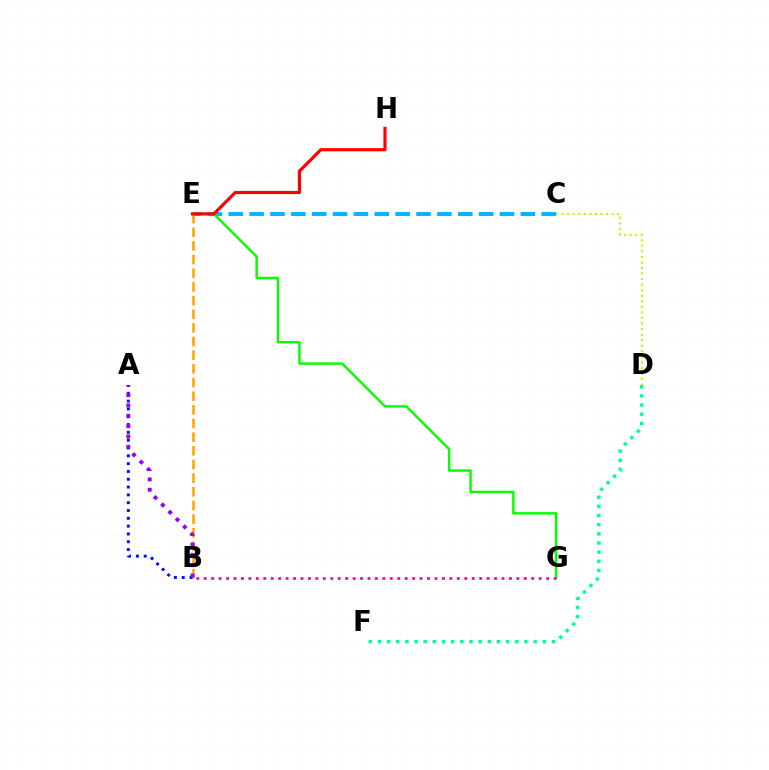{('C', 'E'): [{'color': '#00b5ff', 'line_style': 'dashed', 'thickness': 2.83}], ('B', 'E'): [{'color': '#ffa500', 'line_style': 'dashed', 'thickness': 1.86}], ('A', 'B'): [{'color': '#0010ff', 'line_style': 'dotted', 'thickness': 2.12}, {'color': '#9b00ff', 'line_style': 'dotted', 'thickness': 2.81}], ('E', 'G'): [{'color': '#08ff00', 'line_style': 'solid', 'thickness': 1.78}], ('E', 'H'): [{'color': '#ff0000', 'line_style': 'solid', 'thickness': 2.27}], ('B', 'G'): [{'color': '#ff00bd', 'line_style': 'dotted', 'thickness': 2.02}], ('C', 'D'): [{'color': '#b3ff00', 'line_style': 'dotted', 'thickness': 1.51}], ('D', 'F'): [{'color': '#00ff9d', 'line_style': 'dotted', 'thickness': 2.49}]}